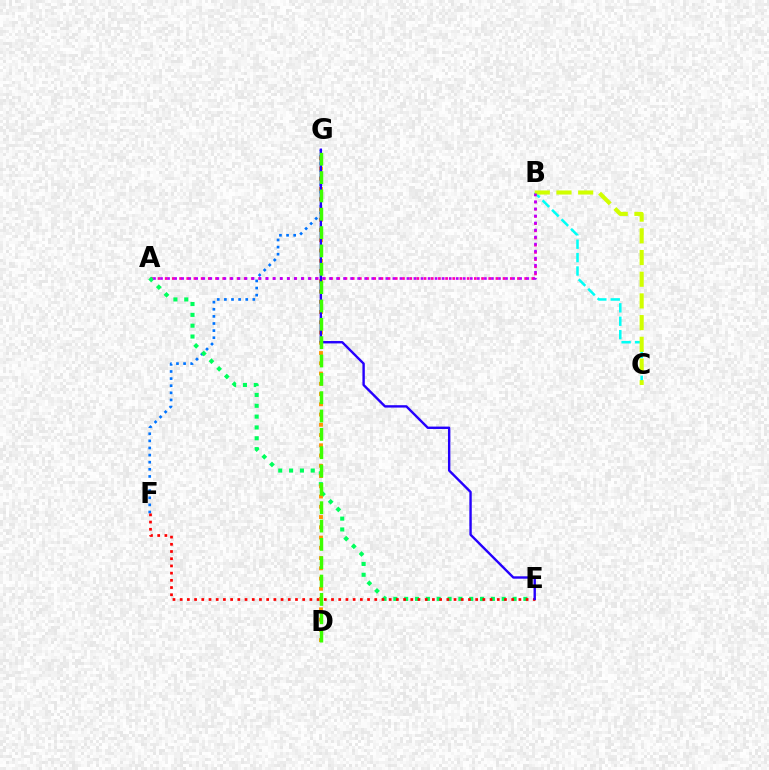{('A', 'B'): [{'color': '#ff00ac', 'line_style': 'dotted', 'thickness': 1.95}, {'color': '#b900ff', 'line_style': 'dotted', 'thickness': 1.91}], ('F', 'G'): [{'color': '#0074ff', 'line_style': 'dotted', 'thickness': 1.93}], ('B', 'C'): [{'color': '#00fff6', 'line_style': 'dashed', 'thickness': 1.82}, {'color': '#d1ff00', 'line_style': 'dashed', 'thickness': 2.95}], ('A', 'E'): [{'color': '#00ff5c', 'line_style': 'dotted', 'thickness': 2.94}], ('E', 'F'): [{'color': '#ff0000', 'line_style': 'dotted', 'thickness': 1.96}], ('D', 'G'): [{'color': '#ff9400', 'line_style': 'dotted', 'thickness': 2.79}, {'color': '#3dff00', 'line_style': 'dashed', 'thickness': 2.49}], ('E', 'G'): [{'color': '#2500ff', 'line_style': 'solid', 'thickness': 1.72}]}